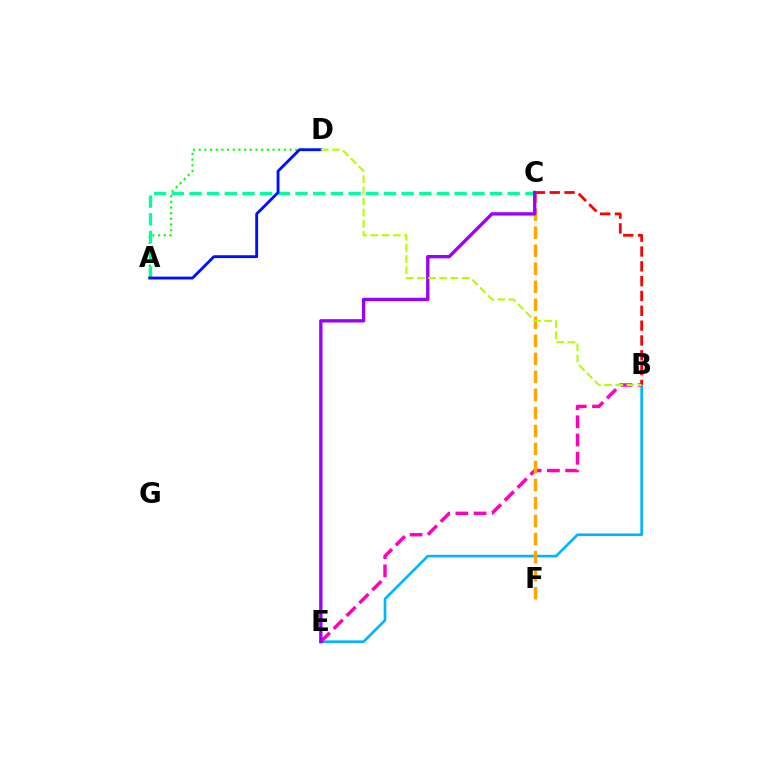{('B', 'E'): [{'color': '#00b5ff', 'line_style': 'solid', 'thickness': 1.91}, {'color': '#ff00bd', 'line_style': 'dashed', 'thickness': 2.47}], ('A', 'D'): [{'color': '#08ff00', 'line_style': 'dotted', 'thickness': 1.54}, {'color': '#0010ff', 'line_style': 'solid', 'thickness': 2.05}], ('A', 'C'): [{'color': '#00ff9d', 'line_style': 'dashed', 'thickness': 2.4}], ('C', 'F'): [{'color': '#ffa500', 'line_style': 'dashed', 'thickness': 2.45}], ('B', 'C'): [{'color': '#ff0000', 'line_style': 'dashed', 'thickness': 2.01}], ('C', 'E'): [{'color': '#9b00ff', 'line_style': 'solid', 'thickness': 2.41}], ('B', 'D'): [{'color': '#b3ff00', 'line_style': 'dashed', 'thickness': 1.52}]}